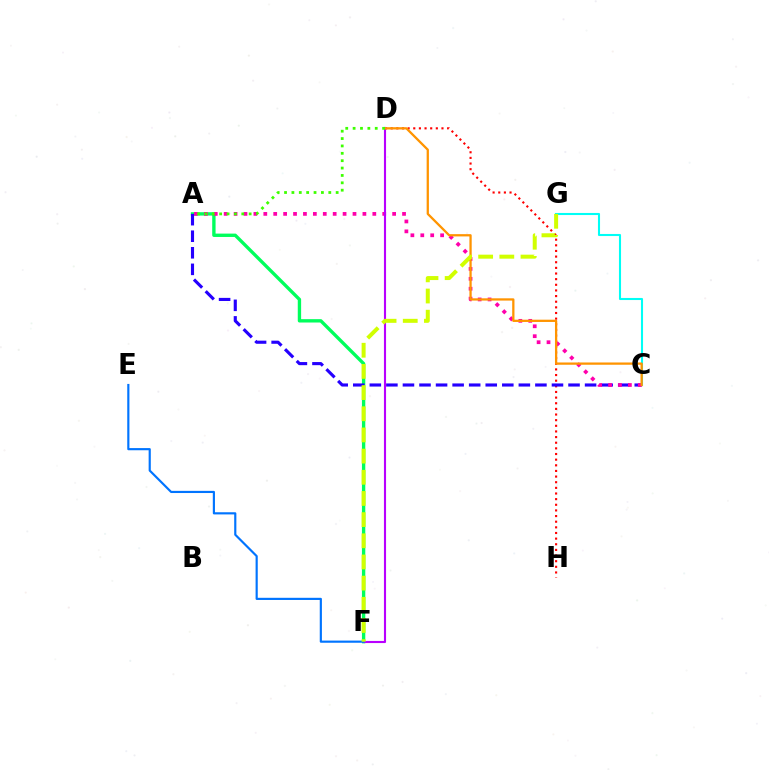{('D', 'H'): [{'color': '#ff0000', 'line_style': 'dotted', 'thickness': 1.53}], ('A', 'F'): [{'color': '#00ff5c', 'line_style': 'solid', 'thickness': 2.42}], ('C', 'G'): [{'color': '#00fff6', 'line_style': 'solid', 'thickness': 1.5}], ('A', 'C'): [{'color': '#2500ff', 'line_style': 'dashed', 'thickness': 2.25}, {'color': '#ff00ac', 'line_style': 'dotted', 'thickness': 2.69}], ('D', 'F'): [{'color': '#b900ff', 'line_style': 'solid', 'thickness': 1.53}], ('C', 'D'): [{'color': '#ff9400', 'line_style': 'solid', 'thickness': 1.64}], ('E', 'F'): [{'color': '#0074ff', 'line_style': 'solid', 'thickness': 1.56}], ('A', 'D'): [{'color': '#3dff00', 'line_style': 'dotted', 'thickness': 2.0}], ('F', 'G'): [{'color': '#d1ff00', 'line_style': 'dashed', 'thickness': 2.88}]}